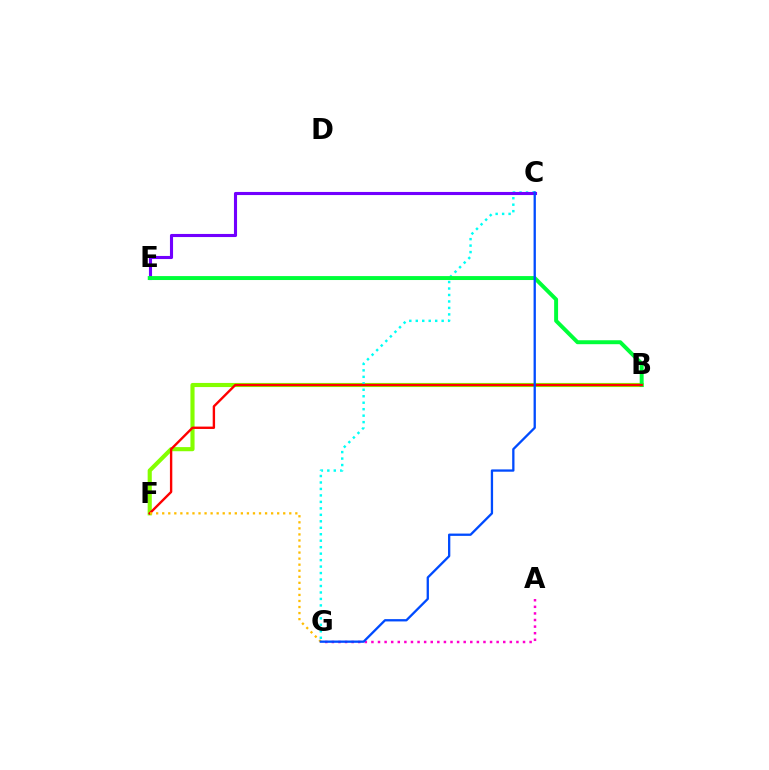{('B', 'F'): [{'color': '#84ff00', 'line_style': 'solid', 'thickness': 2.97}, {'color': '#ff0000', 'line_style': 'solid', 'thickness': 1.71}], ('C', 'G'): [{'color': '#00fff6', 'line_style': 'dotted', 'thickness': 1.76}, {'color': '#004bff', 'line_style': 'solid', 'thickness': 1.66}], ('C', 'E'): [{'color': '#7200ff', 'line_style': 'solid', 'thickness': 2.23}], ('A', 'G'): [{'color': '#ff00cf', 'line_style': 'dotted', 'thickness': 1.79}], ('B', 'E'): [{'color': '#00ff39', 'line_style': 'solid', 'thickness': 2.84}], ('F', 'G'): [{'color': '#ffbd00', 'line_style': 'dotted', 'thickness': 1.64}]}